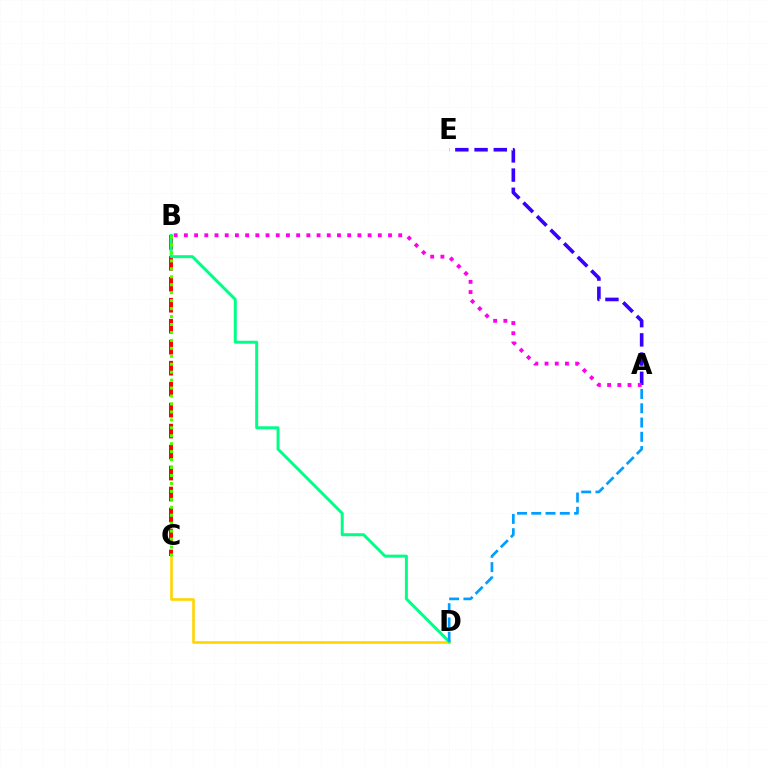{('C', 'D'): [{'color': '#ffd500', 'line_style': 'solid', 'thickness': 1.89}], ('B', 'C'): [{'color': '#ff0000', 'line_style': 'dashed', 'thickness': 2.85}, {'color': '#4fff00', 'line_style': 'dotted', 'thickness': 2.16}], ('A', 'E'): [{'color': '#3700ff', 'line_style': 'dashed', 'thickness': 2.61}], ('B', 'D'): [{'color': '#00ff86', 'line_style': 'solid', 'thickness': 2.14}], ('A', 'D'): [{'color': '#009eff', 'line_style': 'dashed', 'thickness': 1.94}], ('A', 'B'): [{'color': '#ff00ed', 'line_style': 'dotted', 'thickness': 2.77}]}